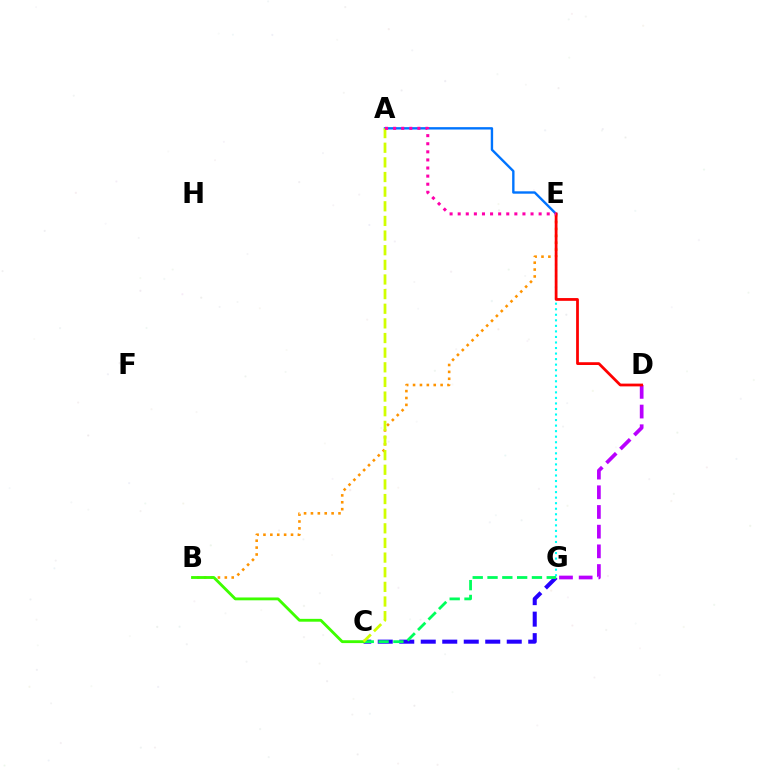{('B', 'E'): [{'color': '#ff9400', 'line_style': 'dotted', 'thickness': 1.87}], ('E', 'G'): [{'color': '#00fff6', 'line_style': 'dotted', 'thickness': 1.51}], ('C', 'G'): [{'color': '#2500ff', 'line_style': 'dashed', 'thickness': 2.92}, {'color': '#00ff5c', 'line_style': 'dashed', 'thickness': 2.01}], ('A', 'E'): [{'color': '#0074ff', 'line_style': 'solid', 'thickness': 1.71}, {'color': '#ff00ac', 'line_style': 'dotted', 'thickness': 2.2}], ('D', 'G'): [{'color': '#b900ff', 'line_style': 'dashed', 'thickness': 2.67}], ('D', 'E'): [{'color': '#ff0000', 'line_style': 'solid', 'thickness': 1.99}], ('B', 'C'): [{'color': '#3dff00', 'line_style': 'solid', 'thickness': 2.05}], ('A', 'C'): [{'color': '#d1ff00', 'line_style': 'dashed', 'thickness': 1.99}]}